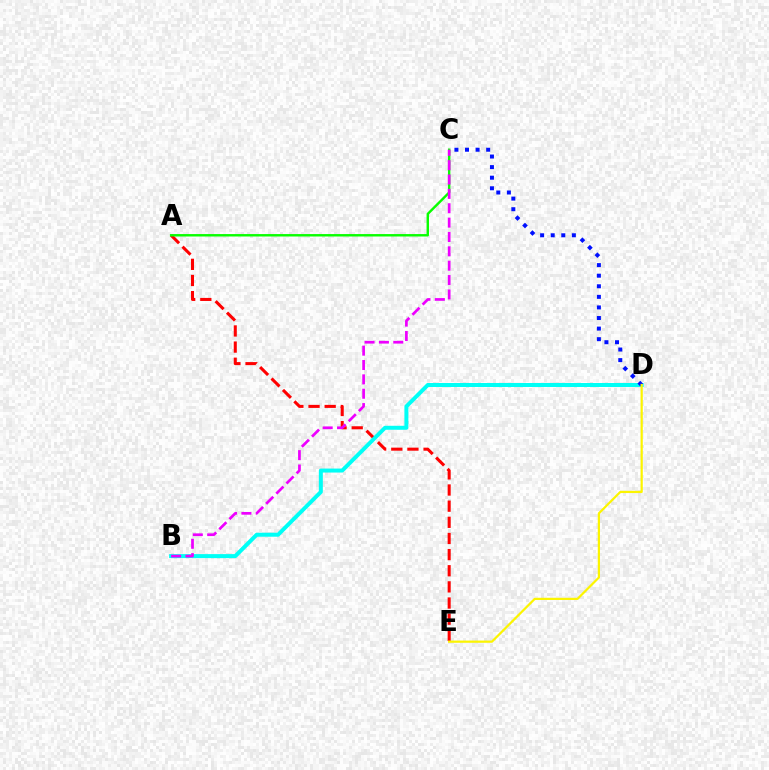{('A', 'E'): [{'color': '#ff0000', 'line_style': 'dashed', 'thickness': 2.19}], ('B', 'D'): [{'color': '#00fff6', 'line_style': 'solid', 'thickness': 2.87}], ('A', 'C'): [{'color': '#08ff00', 'line_style': 'solid', 'thickness': 1.74}], ('B', 'C'): [{'color': '#ee00ff', 'line_style': 'dashed', 'thickness': 1.95}], ('C', 'D'): [{'color': '#0010ff', 'line_style': 'dotted', 'thickness': 2.88}], ('D', 'E'): [{'color': '#fcf500', 'line_style': 'solid', 'thickness': 1.6}]}